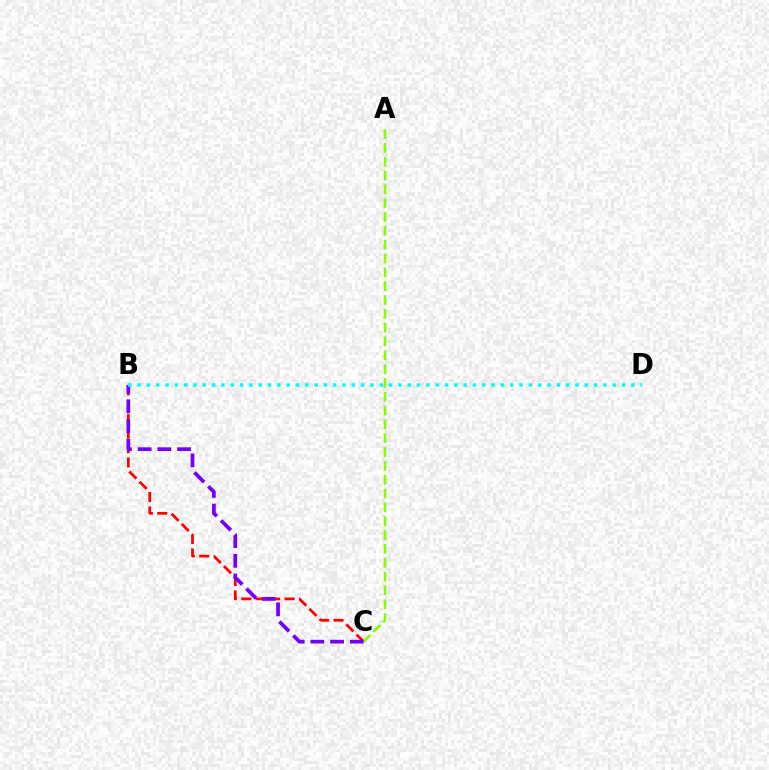{('B', 'C'): [{'color': '#ff0000', 'line_style': 'dashed', 'thickness': 1.96}, {'color': '#7200ff', 'line_style': 'dashed', 'thickness': 2.68}], ('A', 'C'): [{'color': '#84ff00', 'line_style': 'dashed', 'thickness': 1.88}], ('B', 'D'): [{'color': '#00fff6', 'line_style': 'dotted', 'thickness': 2.53}]}